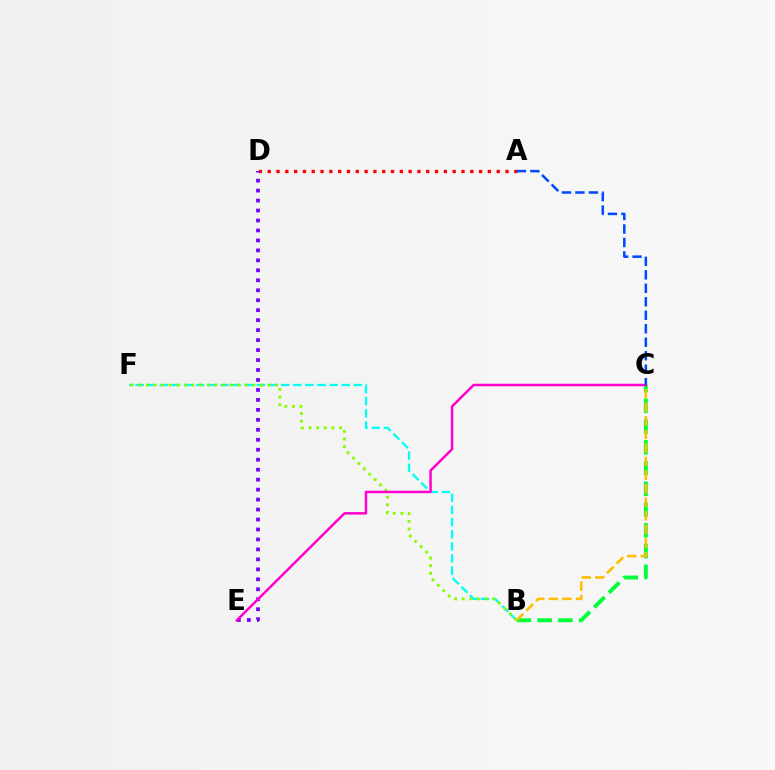{('B', 'F'): [{'color': '#00fff6', 'line_style': 'dashed', 'thickness': 1.65}, {'color': '#84ff00', 'line_style': 'dotted', 'thickness': 2.07}], ('B', 'C'): [{'color': '#00ff39', 'line_style': 'dashed', 'thickness': 2.82}, {'color': '#ffbd00', 'line_style': 'dashed', 'thickness': 1.84}], ('A', 'D'): [{'color': '#ff0000', 'line_style': 'dotted', 'thickness': 2.39}], ('D', 'E'): [{'color': '#7200ff', 'line_style': 'dotted', 'thickness': 2.71}], ('C', 'E'): [{'color': '#ff00cf', 'line_style': 'solid', 'thickness': 1.79}], ('A', 'C'): [{'color': '#004bff', 'line_style': 'dashed', 'thickness': 1.83}]}